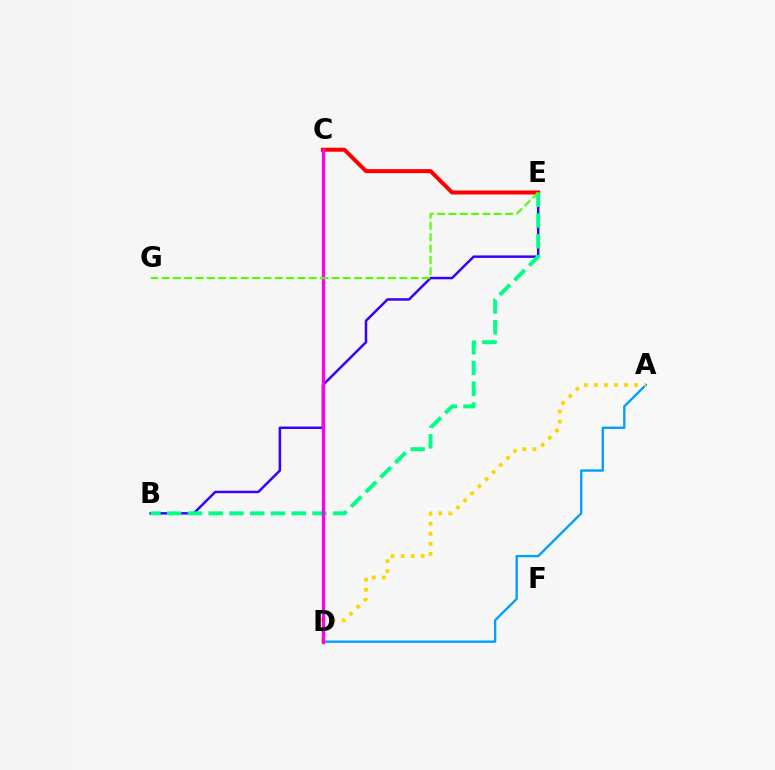{('A', 'D'): [{'color': '#009eff', 'line_style': 'solid', 'thickness': 1.68}, {'color': '#ffd500', 'line_style': 'dotted', 'thickness': 2.73}], ('B', 'E'): [{'color': '#3700ff', 'line_style': 'solid', 'thickness': 1.8}, {'color': '#00ff86', 'line_style': 'dashed', 'thickness': 2.82}], ('C', 'E'): [{'color': '#ff0000', 'line_style': 'solid', 'thickness': 2.89}], ('C', 'D'): [{'color': '#ff00ed', 'line_style': 'solid', 'thickness': 2.37}], ('E', 'G'): [{'color': '#4fff00', 'line_style': 'dashed', 'thickness': 1.54}]}